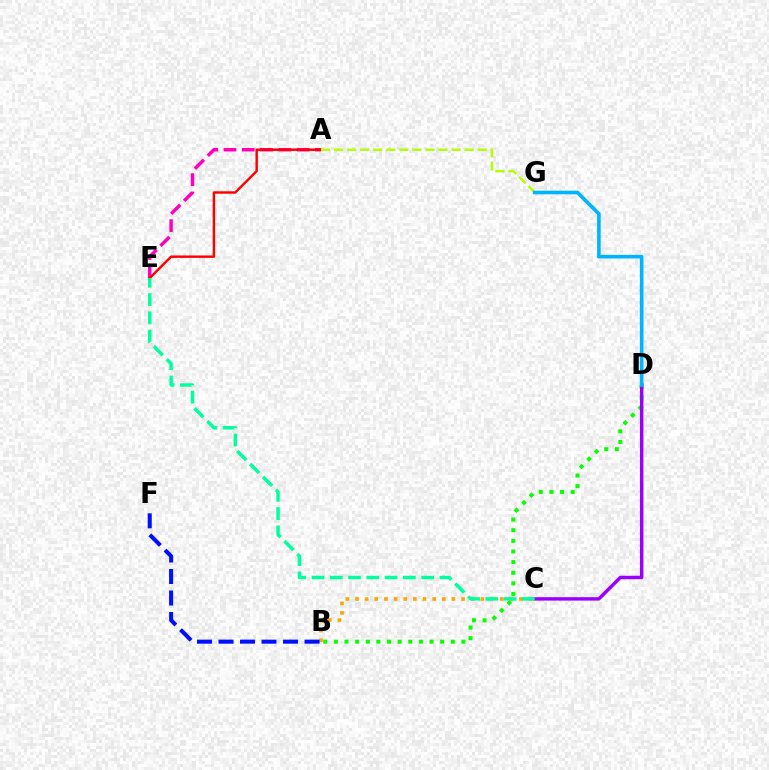{('B', 'C'): [{'color': '#ffa500', 'line_style': 'dotted', 'thickness': 2.62}], ('B', 'D'): [{'color': '#08ff00', 'line_style': 'dotted', 'thickness': 2.89}], ('A', 'E'): [{'color': '#ff00bd', 'line_style': 'dashed', 'thickness': 2.48}, {'color': '#ff0000', 'line_style': 'solid', 'thickness': 1.75}], ('C', 'D'): [{'color': '#9b00ff', 'line_style': 'solid', 'thickness': 2.47}], ('B', 'F'): [{'color': '#0010ff', 'line_style': 'dashed', 'thickness': 2.92}], ('A', 'G'): [{'color': '#b3ff00', 'line_style': 'dashed', 'thickness': 1.77}], ('C', 'E'): [{'color': '#00ff9d', 'line_style': 'dashed', 'thickness': 2.48}], ('D', 'G'): [{'color': '#00b5ff', 'line_style': 'solid', 'thickness': 2.6}]}